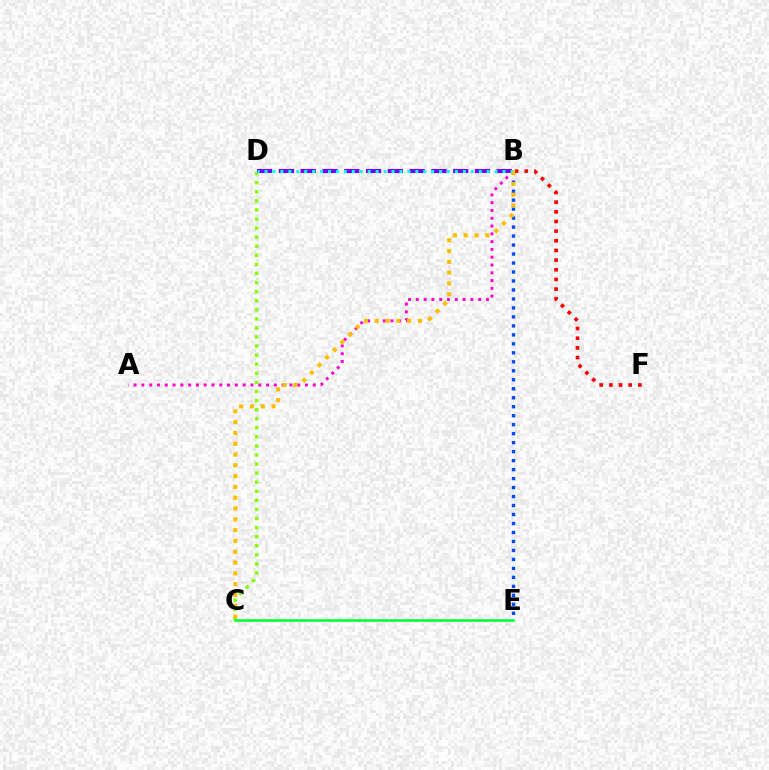{('B', 'F'): [{'color': '#ff0000', 'line_style': 'dotted', 'thickness': 2.63}], ('A', 'B'): [{'color': '#ff00cf', 'line_style': 'dotted', 'thickness': 2.12}], ('C', 'D'): [{'color': '#84ff00', 'line_style': 'dotted', 'thickness': 2.47}], ('B', 'E'): [{'color': '#004bff', 'line_style': 'dotted', 'thickness': 2.44}], ('B', 'D'): [{'color': '#7200ff', 'line_style': 'dashed', 'thickness': 2.96}, {'color': '#00fff6', 'line_style': 'dotted', 'thickness': 2.16}], ('C', 'E'): [{'color': '#00ff39', 'line_style': 'solid', 'thickness': 1.87}], ('B', 'C'): [{'color': '#ffbd00', 'line_style': 'dotted', 'thickness': 2.93}]}